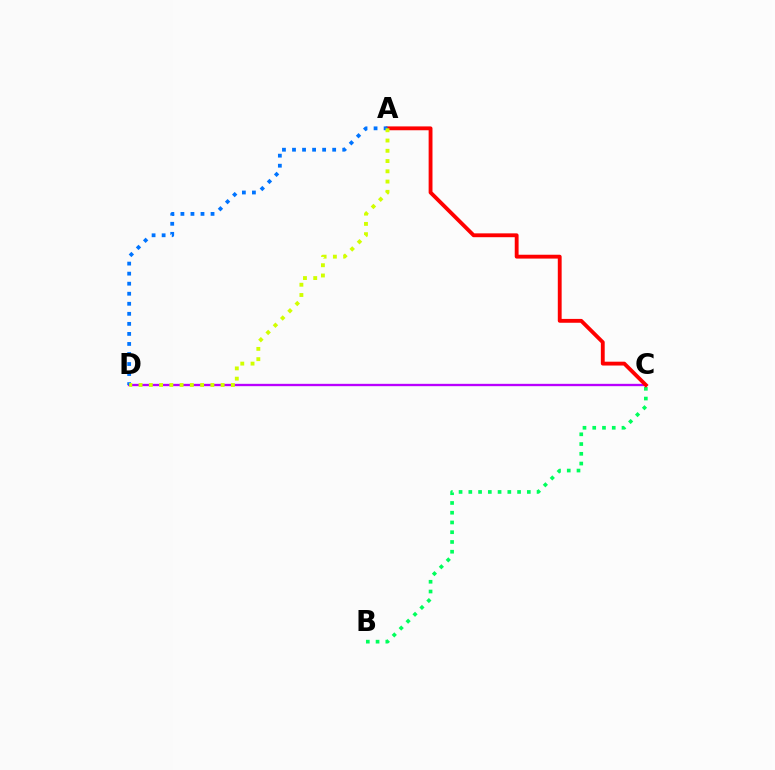{('C', 'D'): [{'color': '#b900ff', 'line_style': 'solid', 'thickness': 1.68}], ('B', 'C'): [{'color': '#00ff5c', 'line_style': 'dotted', 'thickness': 2.65}], ('A', 'C'): [{'color': '#ff0000', 'line_style': 'solid', 'thickness': 2.77}], ('A', 'D'): [{'color': '#0074ff', 'line_style': 'dotted', 'thickness': 2.73}, {'color': '#d1ff00', 'line_style': 'dotted', 'thickness': 2.79}]}